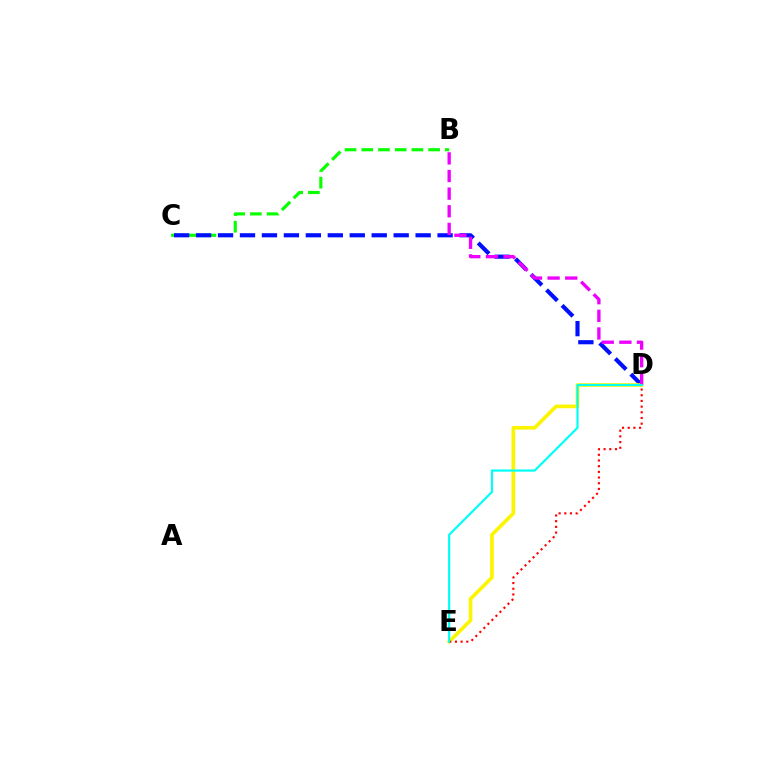{('B', 'C'): [{'color': '#08ff00', 'line_style': 'dashed', 'thickness': 2.27}], ('C', 'D'): [{'color': '#0010ff', 'line_style': 'dashed', 'thickness': 2.98}], ('D', 'E'): [{'color': '#fcf500', 'line_style': 'solid', 'thickness': 2.62}, {'color': '#ff0000', 'line_style': 'dotted', 'thickness': 1.54}, {'color': '#00fff6', 'line_style': 'solid', 'thickness': 1.57}], ('B', 'D'): [{'color': '#ee00ff', 'line_style': 'dashed', 'thickness': 2.4}]}